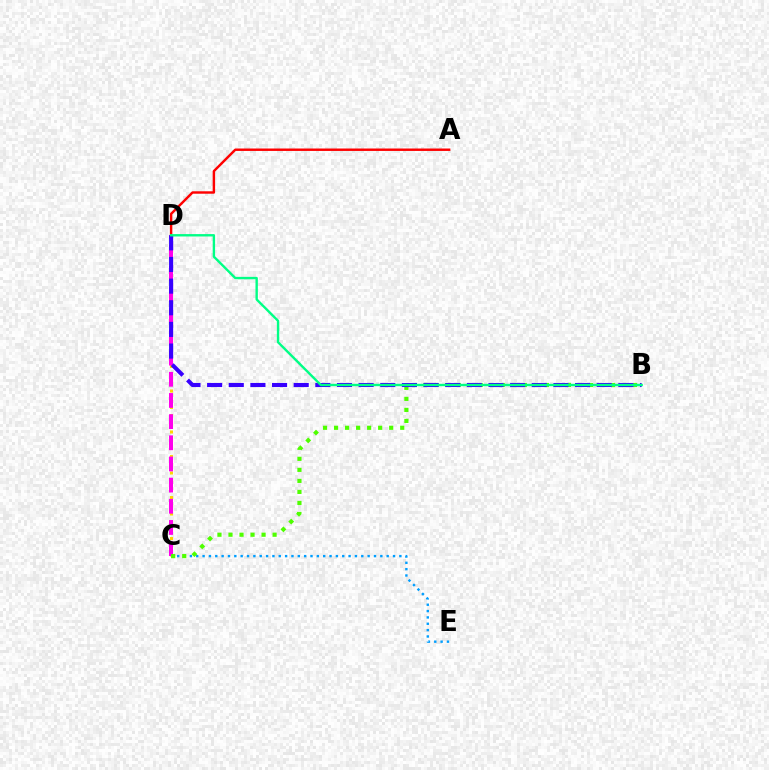{('C', 'D'): [{'color': '#ffd500', 'line_style': 'dotted', 'thickness': 2.23}, {'color': '#ff00ed', 'line_style': 'dashed', 'thickness': 2.88}], ('C', 'E'): [{'color': '#009eff', 'line_style': 'dotted', 'thickness': 1.72}], ('B', 'C'): [{'color': '#4fff00', 'line_style': 'dotted', 'thickness': 3.0}], ('A', 'D'): [{'color': '#ff0000', 'line_style': 'solid', 'thickness': 1.75}], ('B', 'D'): [{'color': '#3700ff', 'line_style': 'dashed', 'thickness': 2.94}, {'color': '#00ff86', 'line_style': 'solid', 'thickness': 1.72}]}